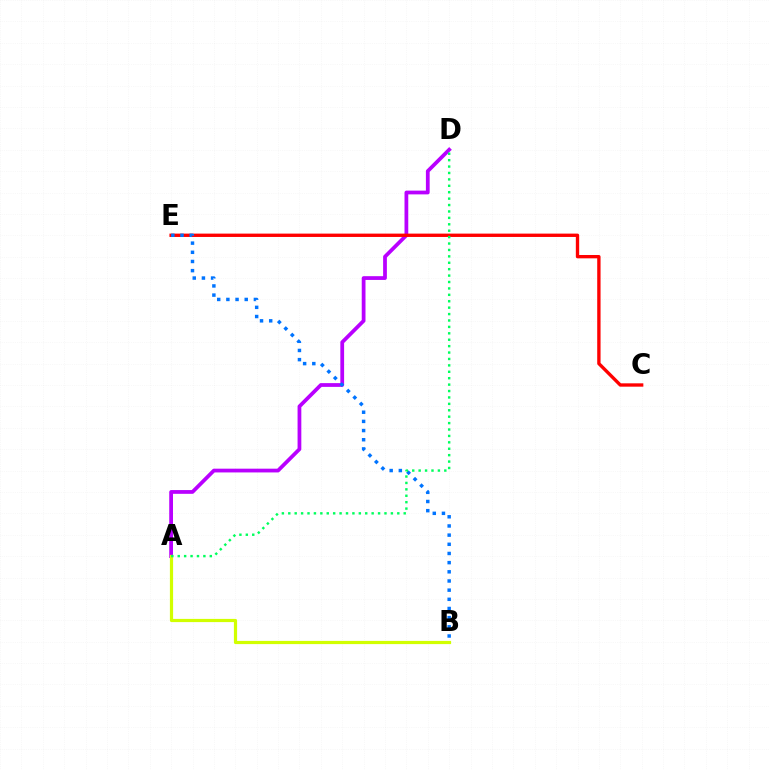{('A', 'D'): [{'color': '#b900ff', 'line_style': 'solid', 'thickness': 2.71}, {'color': '#00ff5c', 'line_style': 'dotted', 'thickness': 1.74}], ('C', 'E'): [{'color': '#ff0000', 'line_style': 'solid', 'thickness': 2.41}], ('B', 'E'): [{'color': '#0074ff', 'line_style': 'dotted', 'thickness': 2.49}], ('A', 'B'): [{'color': '#d1ff00', 'line_style': 'solid', 'thickness': 2.3}]}